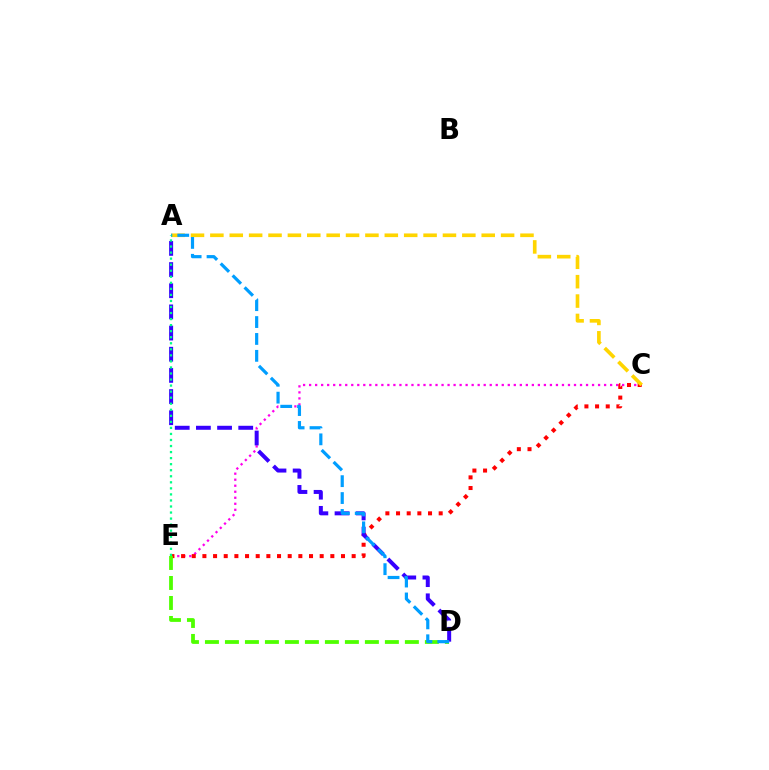{('C', 'E'): [{'color': '#ff00ed', 'line_style': 'dotted', 'thickness': 1.64}, {'color': '#ff0000', 'line_style': 'dotted', 'thickness': 2.9}], ('D', 'E'): [{'color': '#4fff00', 'line_style': 'dashed', 'thickness': 2.72}], ('A', 'C'): [{'color': '#ffd500', 'line_style': 'dashed', 'thickness': 2.63}], ('A', 'D'): [{'color': '#3700ff', 'line_style': 'dashed', 'thickness': 2.88}, {'color': '#009eff', 'line_style': 'dashed', 'thickness': 2.29}], ('A', 'E'): [{'color': '#00ff86', 'line_style': 'dotted', 'thickness': 1.64}]}